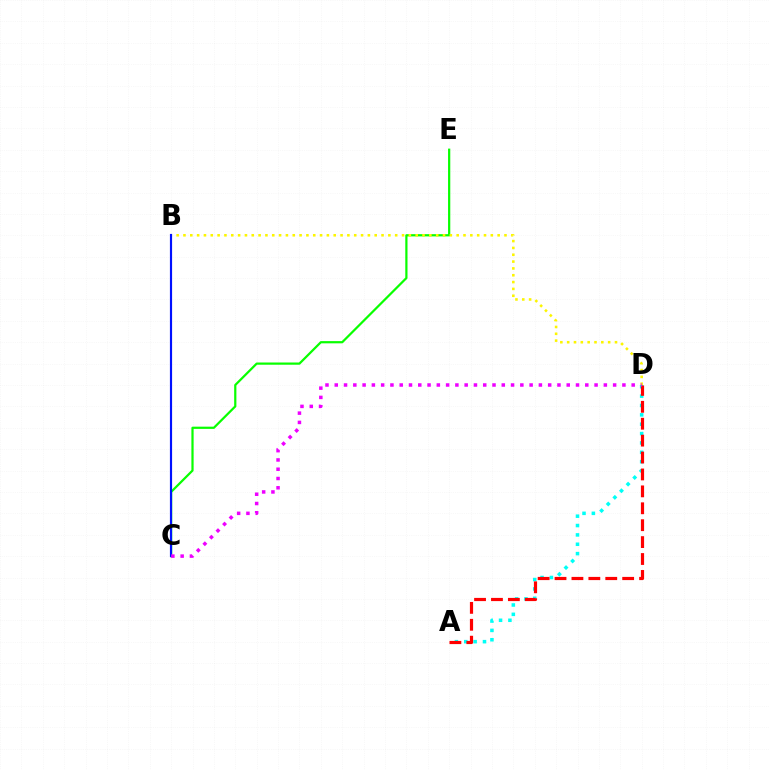{('A', 'D'): [{'color': '#00fff6', 'line_style': 'dotted', 'thickness': 2.54}, {'color': '#ff0000', 'line_style': 'dashed', 'thickness': 2.3}], ('C', 'E'): [{'color': '#08ff00', 'line_style': 'solid', 'thickness': 1.6}], ('B', 'D'): [{'color': '#fcf500', 'line_style': 'dotted', 'thickness': 1.86}], ('B', 'C'): [{'color': '#0010ff', 'line_style': 'solid', 'thickness': 1.57}], ('C', 'D'): [{'color': '#ee00ff', 'line_style': 'dotted', 'thickness': 2.52}]}